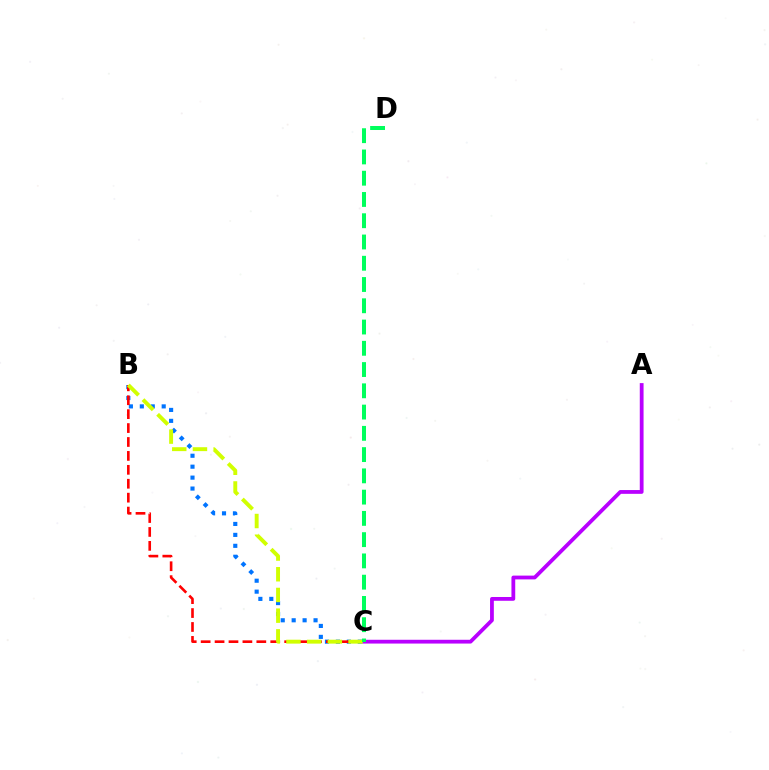{('B', 'C'): [{'color': '#0074ff', 'line_style': 'dotted', 'thickness': 2.97}, {'color': '#ff0000', 'line_style': 'dashed', 'thickness': 1.89}, {'color': '#d1ff00', 'line_style': 'dashed', 'thickness': 2.81}], ('A', 'C'): [{'color': '#b900ff', 'line_style': 'solid', 'thickness': 2.73}], ('C', 'D'): [{'color': '#00ff5c', 'line_style': 'dashed', 'thickness': 2.89}]}